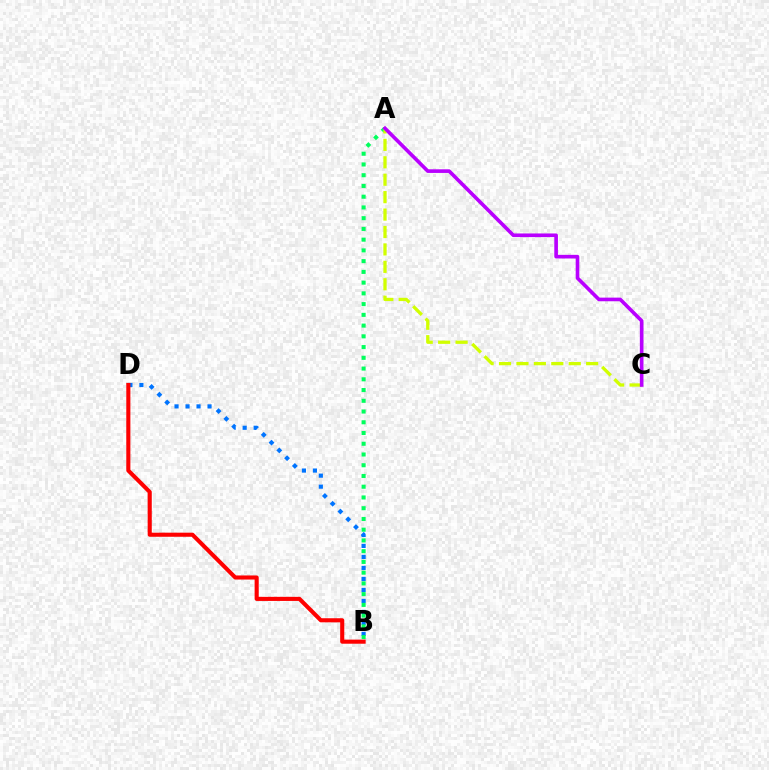{('B', 'D'): [{'color': '#0074ff', 'line_style': 'dotted', 'thickness': 2.99}, {'color': '#ff0000', 'line_style': 'solid', 'thickness': 2.95}], ('A', 'B'): [{'color': '#00ff5c', 'line_style': 'dotted', 'thickness': 2.92}], ('A', 'C'): [{'color': '#d1ff00', 'line_style': 'dashed', 'thickness': 2.37}, {'color': '#b900ff', 'line_style': 'solid', 'thickness': 2.62}]}